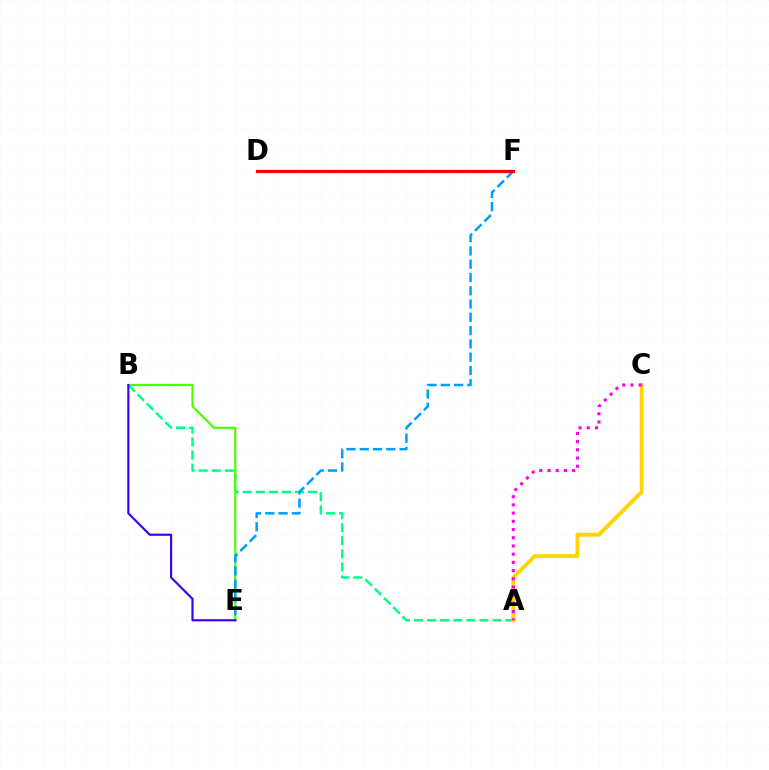{('A', 'B'): [{'color': '#00ff86', 'line_style': 'dashed', 'thickness': 1.78}], ('A', 'C'): [{'color': '#ffd500', 'line_style': 'solid', 'thickness': 2.79}, {'color': '#ff00ed', 'line_style': 'dotted', 'thickness': 2.23}], ('B', 'E'): [{'color': '#4fff00', 'line_style': 'solid', 'thickness': 1.59}, {'color': '#3700ff', 'line_style': 'solid', 'thickness': 1.55}], ('E', 'F'): [{'color': '#009eff', 'line_style': 'dashed', 'thickness': 1.8}], ('D', 'F'): [{'color': '#ff0000', 'line_style': 'solid', 'thickness': 2.35}]}